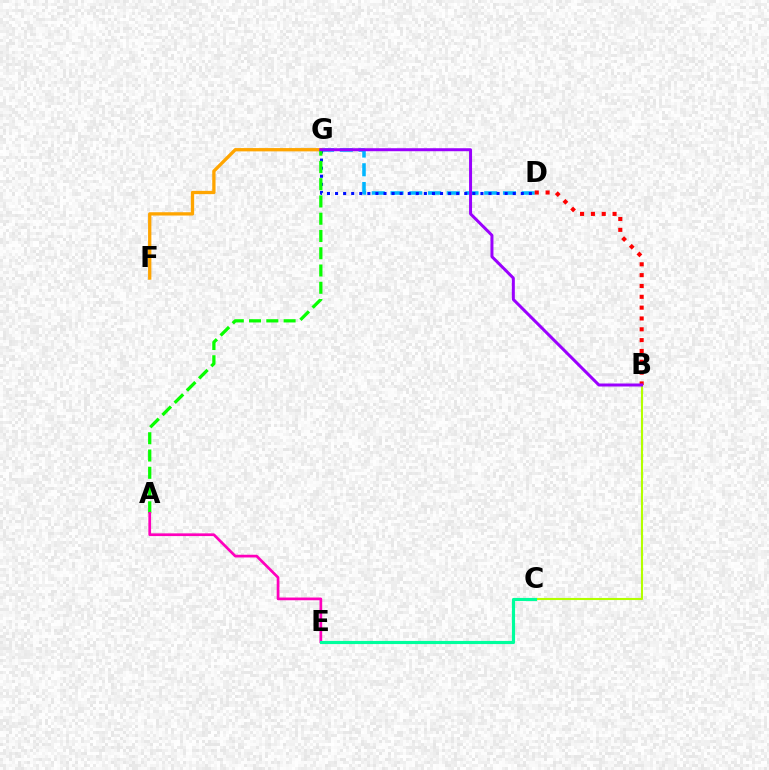{('D', 'G'): [{'color': '#00b5ff', 'line_style': 'dashed', 'thickness': 2.55}, {'color': '#0010ff', 'line_style': 'dotted', 'thickness': 2.19}], ('F', 'G'): [{'color': '#ffa500', 'line_style': 'solid', 'thickness': 2.38}], ('B', 'D'): [{'color': '#ff0000', 'line_style': 'dotted', 'thickness': 2.94}], ('B', 'C'): [{'color': '#b3ff00', 'line_style': 'solid', 'thickness': 1.52}], ('A', 'G'): [{'color': '#08ff00', 'line_style': 'dashed', 'thickness': 2.35}], ('A', 'E'): [{'color': '#ff00bd', 'line_style': 'solid', 'thickness': 1.96}], ('C', 'E'): [{'color': '#00ff9d', 'line_style': 'solid', 'thickness': 2.26}], ('B', 'G'): [{'color': '#9b00ff', 'line_style': 'solid', 'thickness': 2.16}]}